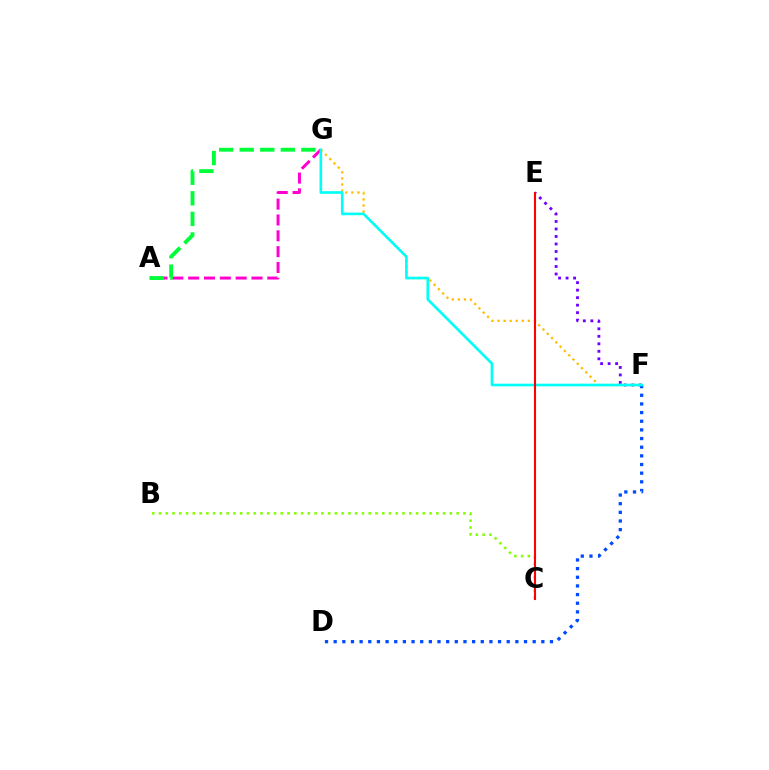{('B', 'C'): [{'color': '#84ff00', 'line_style': 'dotted', 'thickness': 1.84}], ('A', 'G'): [{'color': '#ff00cf', 'line_style': 'dashed', 'thickness': 2.15}, {'color': '#00ff39', 'line_style': 'dashed', 'thickness': 2.79}], ('F', 'G'): [{'color': '#ffbd00', 'line_style': 'dotted', 'thickness': 1.65}, {'color': '#00fff6', 'line_style': 'solid', 'thickness': 1.9}], ('D', 'F'): [{'color': '#004bff', 'line_style': 'dotted', 'thickness': 2.35}], ('E', 'F'): [{'color': '#7200ff', 'line_style': 'dotted', 'thickness': 2.04}], ('C', 'E'): [{'color': '#ff0000', 'line_style': 'solid', 'thickness': 1.51}]}